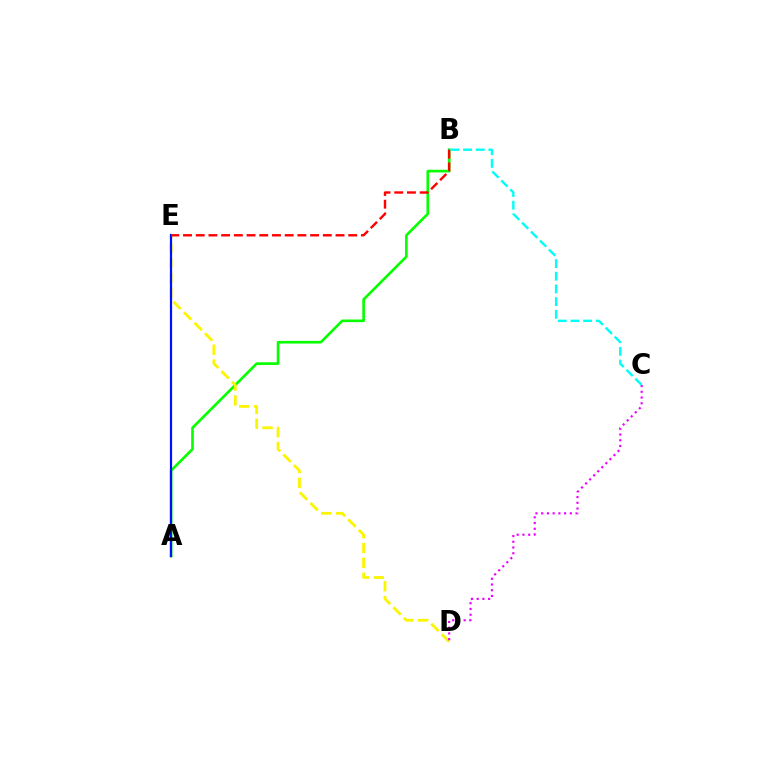{('A', 'B'): [{'color': '#08ff00', 'line_style': 'solid', 'thickness': 1.91}], ('D', 'E'): [{'color': '#fcf500', 'line_style': 'dashed', 'thickness': 2.02}], ('A', 'E'): [{'color': '#0010ff', 'line_style': 'solid', 'thickness': 1.59}], ('C', 'D'): [{'color': '#ee00ff', 'line_style': 'dotted', 'thickness': 1.56}], ('B', 'E'): [{'color': '#ff0000', 'line_style': 'dashed', 'thickness': 1.73}], ('B', 'C'): [{'color': '#00fff6', 'line_style': 'dashed', 'thickness': 1.72}]}